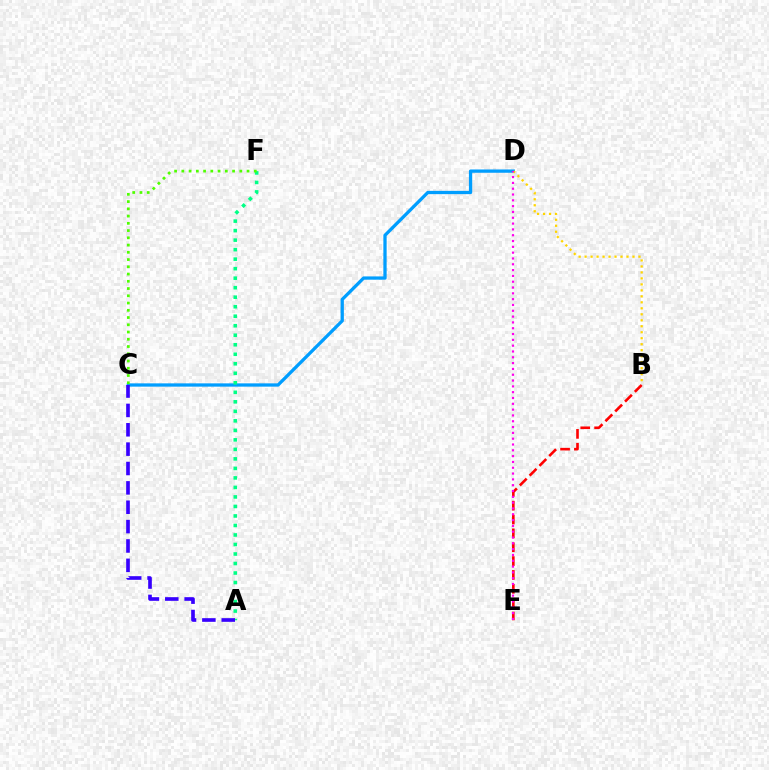{('C', 'D'): [{'color': '#009eff', 'line_style': 'solid', 'thickness': 2.36}], ('A', 'F'): [{'color': '#00ff86', 'line_style': 'dotted', 'thickness': 2.58}], ('B', 'E'): [{'color': '#ff0000', 'line_style': 'dashed', 'thickness': 1.88}], ('A', 'C'): [{'color': '#3700ff', 'line_style': 'dashed', 'thickness': 2.63}], ('C', 'F'): [{'color': '#4fff00', 'line_style': 'dotted', 'thickness': 1.97}], ('B', 'D'): [{'color': '#ffd500', 'line_style': 'dotted', 'thickness': 1.63}], ('D', 'E'): [{'color': '#ff00ed', 'line_style': 'dotted', 'thickness': 1.58}]}